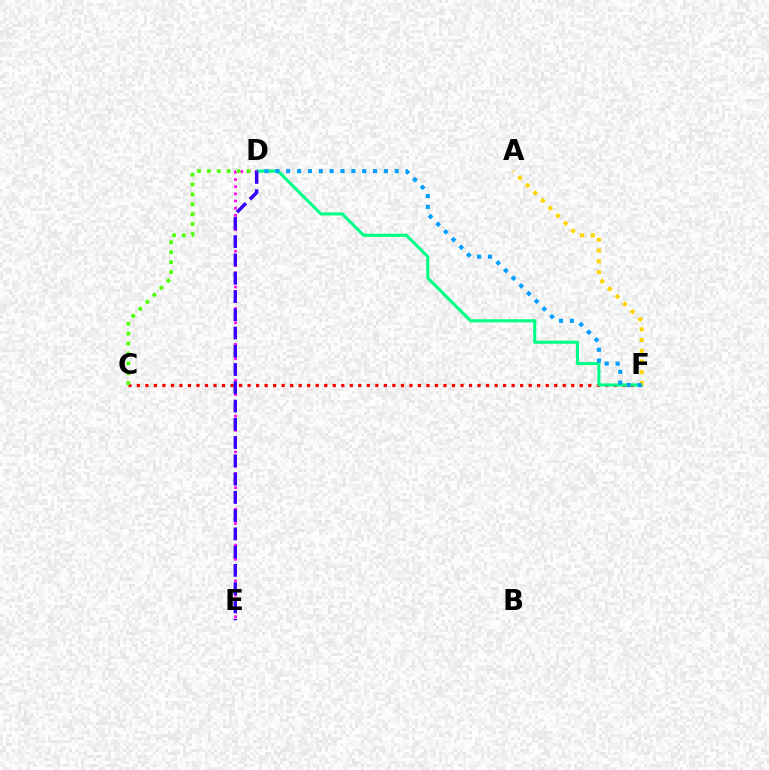{('C', 'F'): [{'color': '#ff0000', 'line_style': 'dotted', 'thickness': 2.31}], ('D', 'F'): [{'color': '#00ff86', 'line_style': 'solid', 'thickness': 2.24}, {'color': '#009eff', 'line_style': 'dotted', 'thickness': 2.95}], ('A', 'F'): [{'color': '#ffd500', 'line_style': 'dotted', 'thickness': 2.91}], ('D', 'E'): [{'color': '#ff00ed', 'line_style': 'dotted', 'thickness': 1.95}, {'color': '#3700ff', 'line_style': 'dashed', 'thickness': 2.48}], ('C', 'D'): [{'color': '#4fff00', 'line_style': 'dotted', 'thickness': 2.69}]}